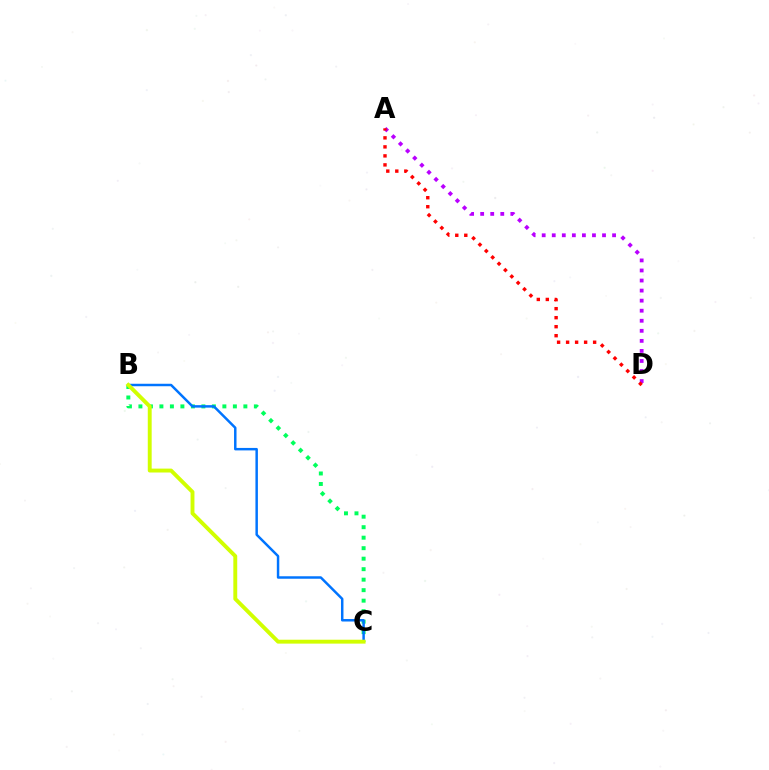{('B', 'C'): [{'color': '#00ff5c', 'line_style': 'dotted', 'thickness': 2.85}, {'color': '#0074ff', 'line_style': 'solid', 'thickness': 1.78}, {'color': '#d1ff00', 'line_style': 'solid', 'thickness': 2.81}], ('A', 'D'): [{'color': '#b900ff', 'line_style': 'dotted', 'thickness': 2.73}, {'color': '#ff0000', 'line_style': 'dotted', 'thickness': 2.45}]}